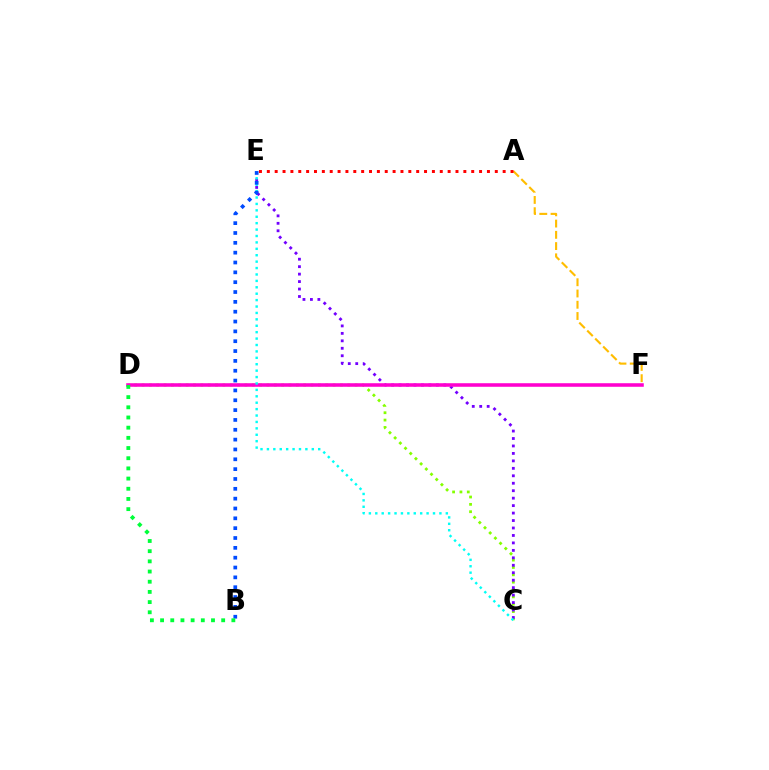{('C', 'D'): [{'color': '#84ff00', 'line_style': 'dotted', 'thickness': 2.0}], ('A', 'F'): [{'color': '#ffbd00', 'line_style': 'dashed', 'thickness': 1.53}], ('C', 'E'): [{'color': '#7200ff', 'line_style': 'dotted', 'thickness': 2.03}, {'color': '#00fff6', 'line_style': 'dotted', 'thickness': 1.74}], ('D', 'F'): [{'color': '#ff00cf', 'line_style': 'solid', 'thickness': 2.56}], ('A', 'E'): [{'color': '#ff0000', 'line_style': 'dotted', 'thickness': 2.14}], ('B', 'E'): [{'color': '#004bff', 'line_style': 'dotted', 'thickness': 2.67}], ('B', 'D'): [{'color': '#00ff39', 'line_style': 'dotted', 'thickness': 2.77}]}